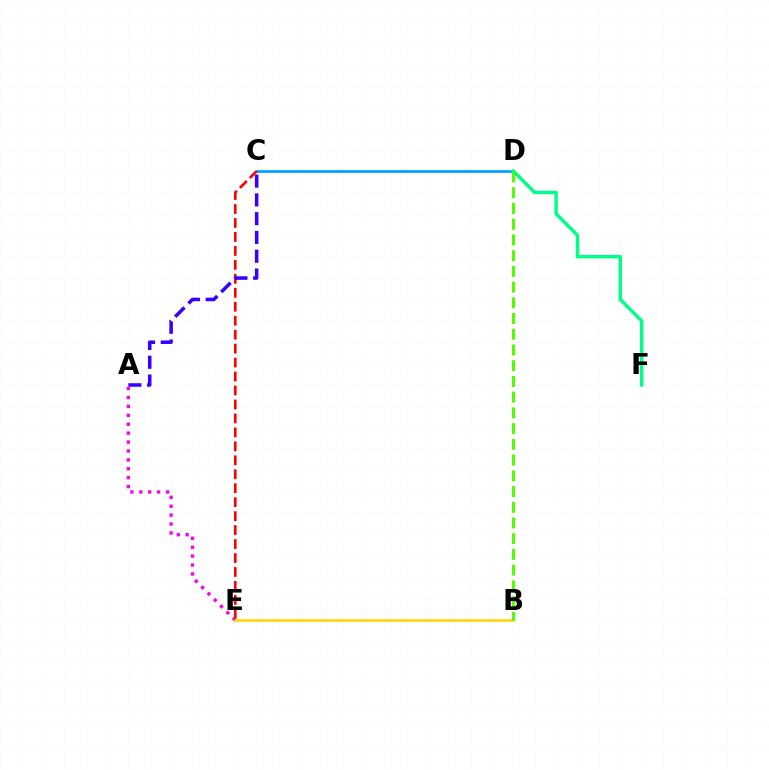{('C', 'D'): [{'color': '#009eff', 'line_style': 'solid', 'thickness': 1.96}], ('D', 'F'): [{'color': '#00ff86', 'line_style': 'solid', 'thickness': 2.46}], ('A', 'E'): [{'color': '#ff00ed', 'line_style': 'dotted', 'thickness': 2.42}], ('C', 'E'): [{'color': '#ff0000', 'line_style': 'dashed', 'thickness': 1.9}], ('B', 'E'): [{'color': '#ffd500', 'line_style': 'solid', 'thickness': 1.81}], ('B', 'D'): [{'color': '#4fff00', 'line_style': 'dashed', 'thickness': 2.14}], ('A', 'C'): [{'color': '#3700ff', 'line_style': 'dashed', 'thickness': 2.55}]}